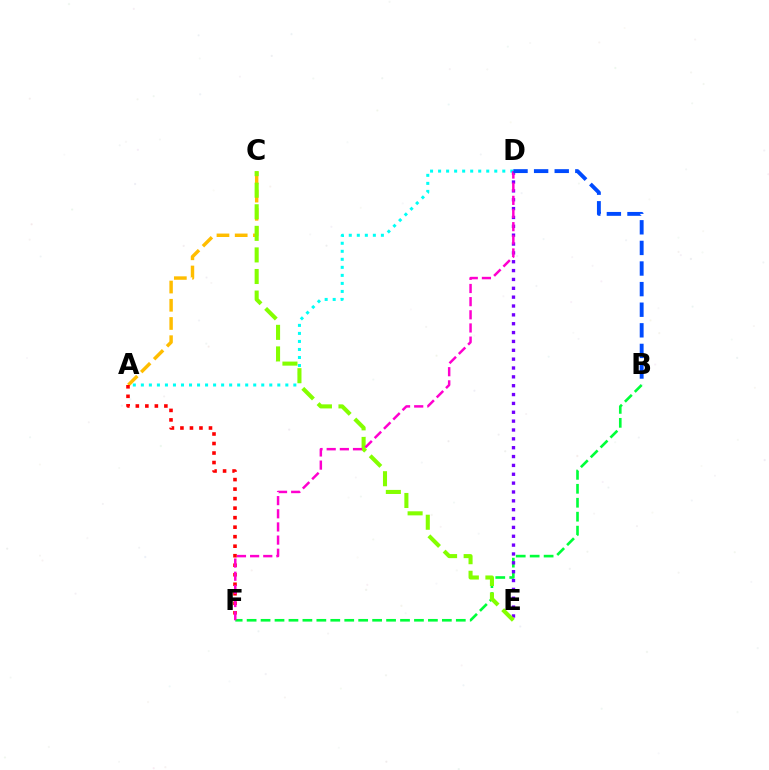{('A', 'D'): [{'color': '#00fff6', 'line_style': 'dotted', 'thickness': 2.18}], ('A', 'C'): [{'color': '#ffbd00', 'line_style': 'dashed', 'thickness': 2.48}], ('B', 'F'): [{'color': '#00ff39', 'line_style': 'dashed', 'thickness': 1.89}], ('A', 'F'): [{'color': '#ff0000', 'line_style': 'dotted', 'thickness': 2.59}], ('D', 'E'): [{'color': '#7200ff', 'line_style': 'dotted', 'thickness': 2.41}], ('C', 'E'): [{'color': '#84ff00', 'line_style': 'dashed', 'thickness': 2.93}], ('D', 'F'): [{'color': '#ff00cf', 'line_style': 'dashed', 'thickness': 1.79}], ('B', 'D'): [{'color': '#004bff', 'line_style': 'dashed', 'thickness': 2.8}]}